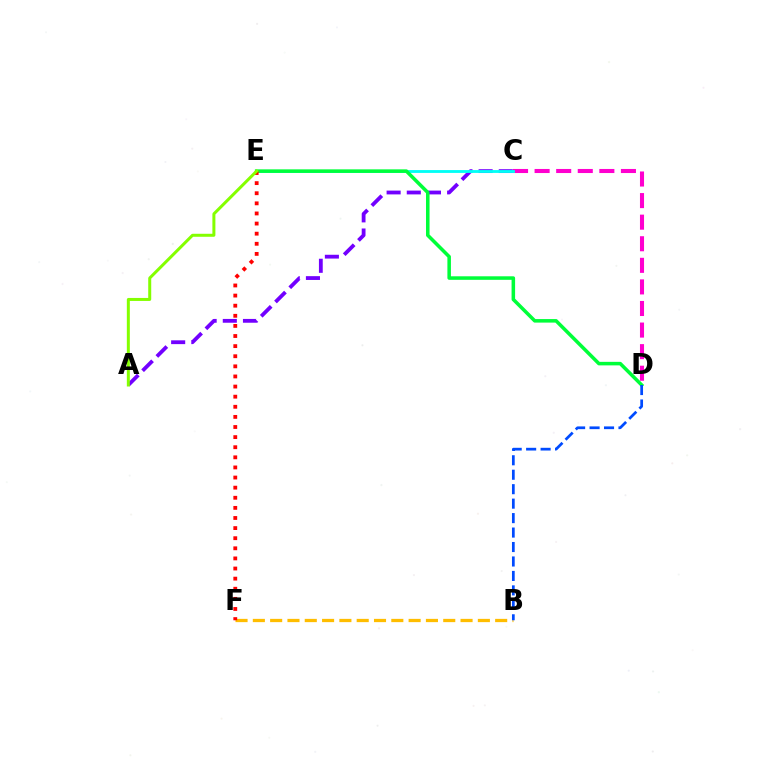{('A', 'C'): [{'color': '#7200ff', 'line_style': 'dashed', 'thickness': 2.74}], ('C', 'D'): [{'color': '#ff00cf', 'line_style': 'dashed', 'thickness': 2.93}], ('C', 'E'): [{'color': '#00fff6', 'line_style': 'solid', 'thickness': 2.04}], ('B', 'F'): [{'color': '#ffbd00', 'line_style': 'dashed', 'thickness': 2.35}], ('D', 'E'): [{'color': '#00ff39', 'line_style': 'solid', 'thickness': 2.55}], ('E', 'F'): [{'color': '#ff0000', 'line_style': 'dotted', 'thickness': 2.75}], ('B', 'D'): [{'color': '#004bff', 'line_style': 'dashed', 'thickness': 1.96}], ('A', 'E'): [{'color': '#84ff00', 'line_style': 'solid', 'thickness': 2.16}]}